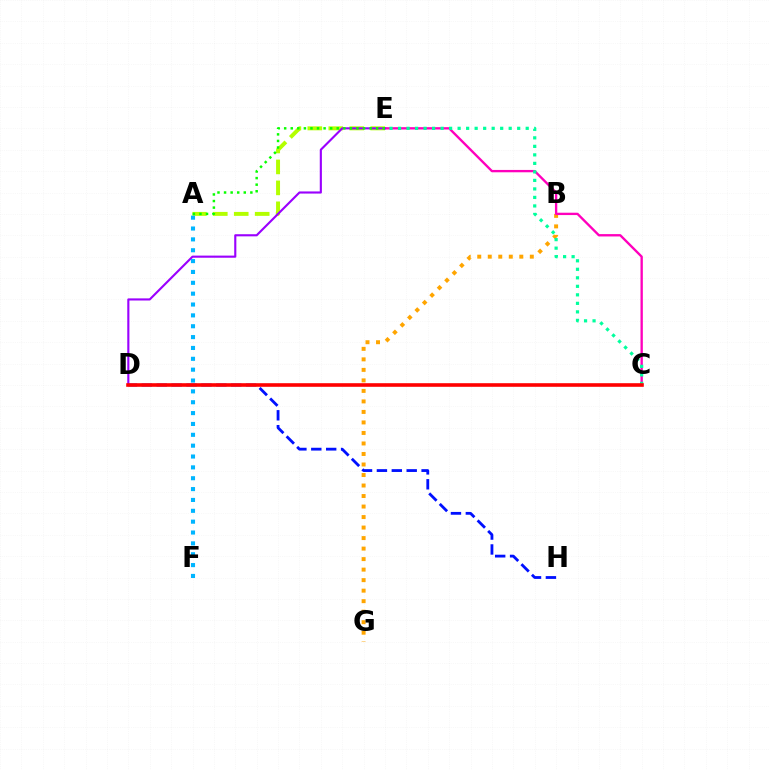{('A', 'E'): [{'color': '#b3ff00', 'line_style': 'dashed', 'thickness': 2.85}, {'color': '#08ff00', 'line_style': 'dotted', 'thickness': 1.79}], ('D', 'H'): [{'color': '#0010ff', 'line_style': 'dashed', 'thickness': 2.02}], ('B', 'G'): [{'color': '#ffa500', 'line_style': 'dotted', 'thickness': 2.86}], ('C', 'E'): [{'color': '#ff00bd', 'line_style': 'solid', 'thickness': 1.69}, {'color': '#00ff9d', 'line_style': 'dotted', 'thickness': 2.31}], ('D', 'E'): [{'color': '#9b00ff', 'line_style': 'solid', 'thickness': 1.53}], ('A', 'F'): [{'color': '#00b5ff', 'line_style': 'dotted', 'thickness': 2.95}], ('C', 'D'): [{'color': '#ff0000', 'line_style': 'solid', 'thickness': 2.59}]}